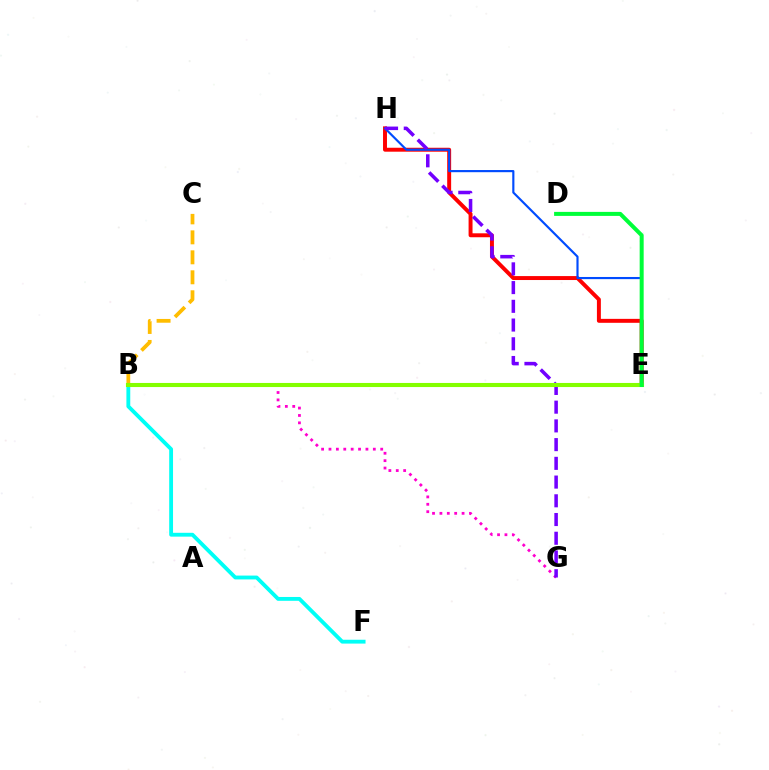{('E', 'H'): [{'color': '#ff0000', 'line_style': 'solid', 'thickness': 2.84}, {'color': '#004bff', 'line_style': 'solid', 'thickness': 1.55}], ('B', 'G'): [{'color': '#ff00cf', 'line_style': 'dotted', 'thickness': 2.01}], ('G', 'H'): [{'color': '#7200ff', 'line_style': 'dashed', 'thickness': 2.54}], ('B', 'F'): [{'color': '#00fff6', 'line_style': 'solid', 'thickness': 2.77}], ('B', 'C'): [{'color': '#ffbd00', 'line_style': 'dashed', 'thickness': 2.71}], ('B', 'E'): [{'color': '#84ff00', 'line_style': 'solid', 'thickness': 2.94}], ('D', 'E'): [{'color': '#00ff39', 'line_style': 'solid', 'thickness': 2.89}]}